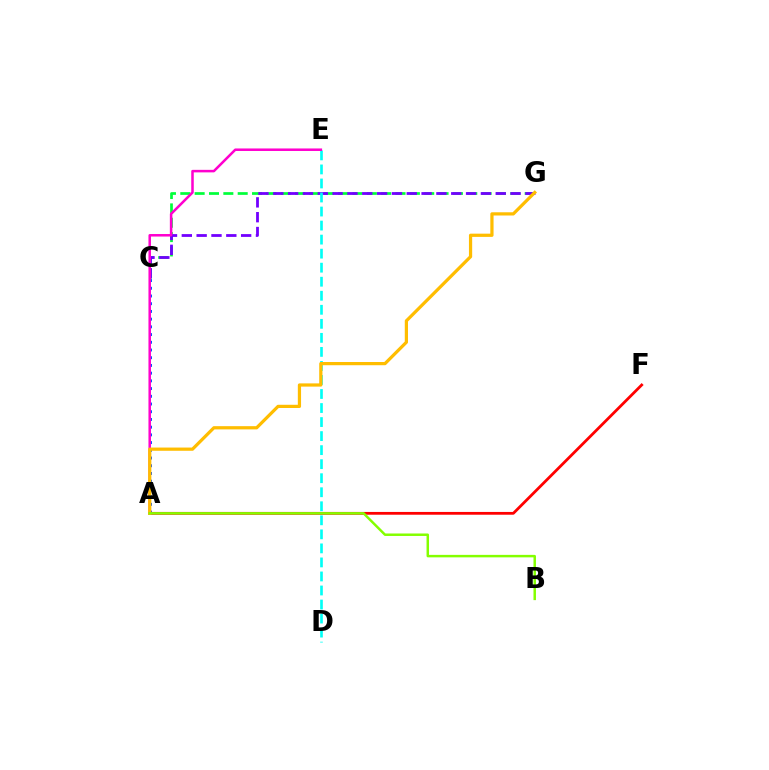{('C', 'G'): [{'color': '#00ff39', 'line_style': 'dashed', 'thickness': 1.95}, {'color': '#7200ff', 'line_style': 'dashed', 'thickness': 2.01}], ('A', 'C'): [{'color': '#004bff', 'line_style': 'dotted', 'thickness': 2.1}], ('A', 'F'): [{'color': '#ff0000', 'line_style': 'solid', 'thickness': 2.0}], ('D', 'E'): [{'color': '#00fff6', 'line_style': 'dashed', 'thickness': 1.91}], ('A', 'E'): [{'color': '#ff00cf', 'line_style': 'solid', 'thickness': 1.82}], ('A', 'G'): [{'color': '#ffbd00', 'line_style': 'solid', 'thickness': 2.32}], ('A', 'B'): [{'color': '#84ff00', 'line_style': 'solid', 'thickness': 1.78}]}